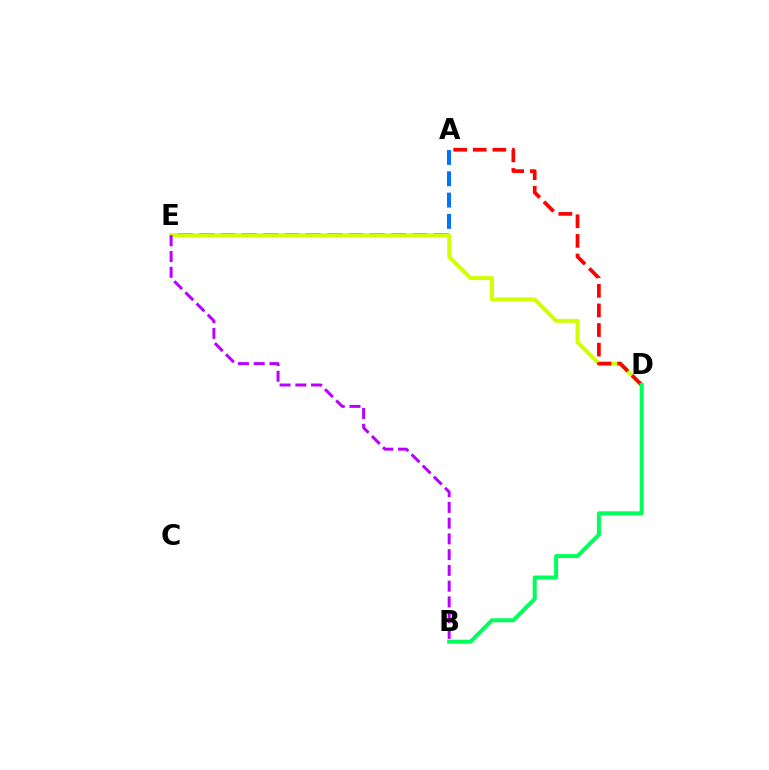{('A', 'E'): [{'color': '#0074ff', 'line_style': 'dashed', 'thickness': 2.9}], ('D', 'E'): [{'color': '#d1ff00', 'line_style': 'solid', 'thickness': 2.85}], ('A', 'D'): [{'color': '#ff0000', 'line_style': 'dashed', 'thickness': 2.66}], ('B', 'D'): [{'color': '#00ff5c', 'line_style': 'solid', 'thickness': 2.88}], ('B', 'E'): [{'color': '#b900ff', 'line_style': 'dashed', 'thickness': 2.14}]}